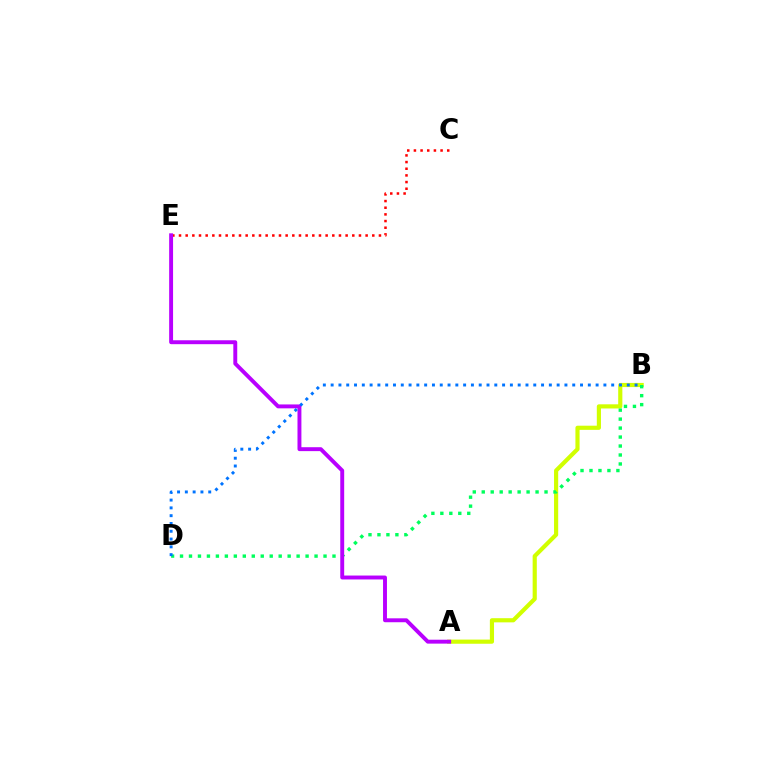{('A', 'B'): [{'color': '#d1ff00', 'line_style': 'solid', 'thickness': 3.0}], ('C', 'E'): [{'color': '#ff0000', 'line_style': 'dotted', 'thickness': 1.81}], ('B', 'D'): [{'color': '#00ff5c', 'line_style': 'dotted', 'thickness': 2.44}, {'color': '#0074ff', 'line_style': 'dotted', 'thickness': 2.12}], ('A', 'E'): [{'color': '#b900ff', 'line_style': 'solid', 'thickness': 2.82}]}